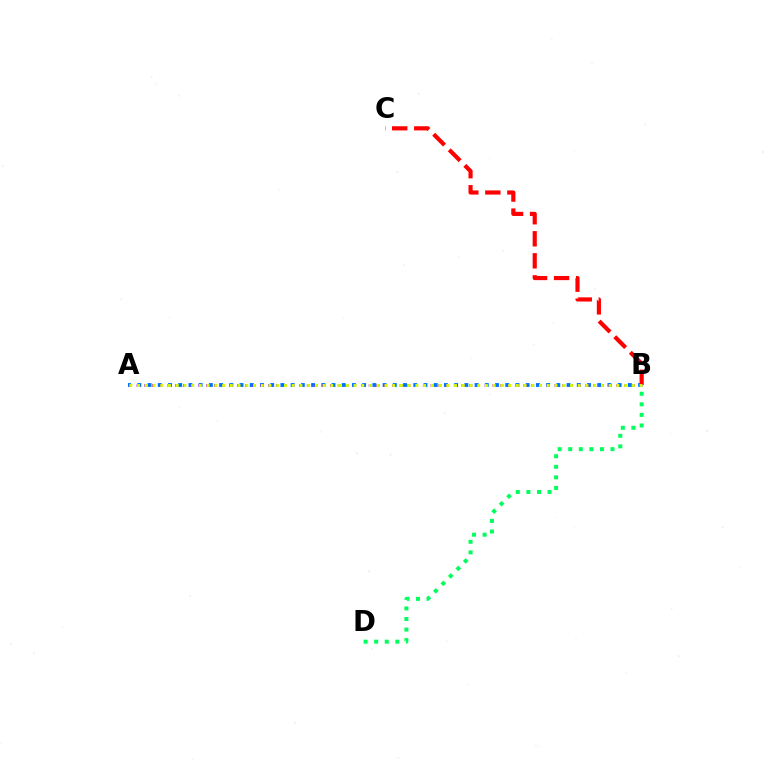{('B', 'D'): [{'color': '#00ff5c', 'line_style': 'dotted', 'thickness': 2.87}], ('A', 'B'): [{'color': '#0074ff', 'line_style': 'dotted', 'thickness': 2.78}, {'color': '#b900ff', 'line_style': 'dotted', 'thickness': 2.1}, {'color': '#d1ff00', 'line_style': 'dotted', 'thickness': 2.1}], ('B', 'C'): [{'color': '#ff0000', 'line_style': 'dashed', 'thickness': 2.99}]}